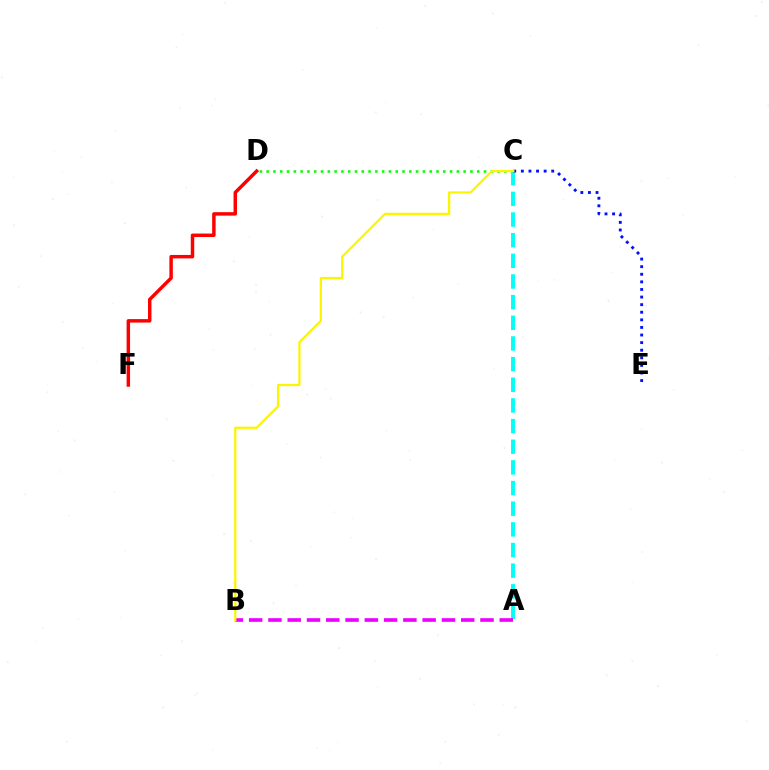{('C', 'D'): [{'color': '#08ff00', 'line_style': 'dotted', 'thickness': 1.85}], ('A', 'C'): [{'color': '#00fff6', 'line_style': 'dashed', 'thickness': 2.81}], ('A', 'B'): [{'color': '#ee00ff', 'line_style': 'dashed', 'thickness': 2.62}], ('C', 'E'): [{'color': '#0010ff', 'line_style': 'dotted', 'thickness': 2.06}], ('D', 'F'): [{'color': '#ff0000', 'line_style': 'solid', 'thickness': 2.49}], ('B', 'C'): [{'color': '#fcf500', 'line_style': 'solid', 'thickness': 1.64}]}